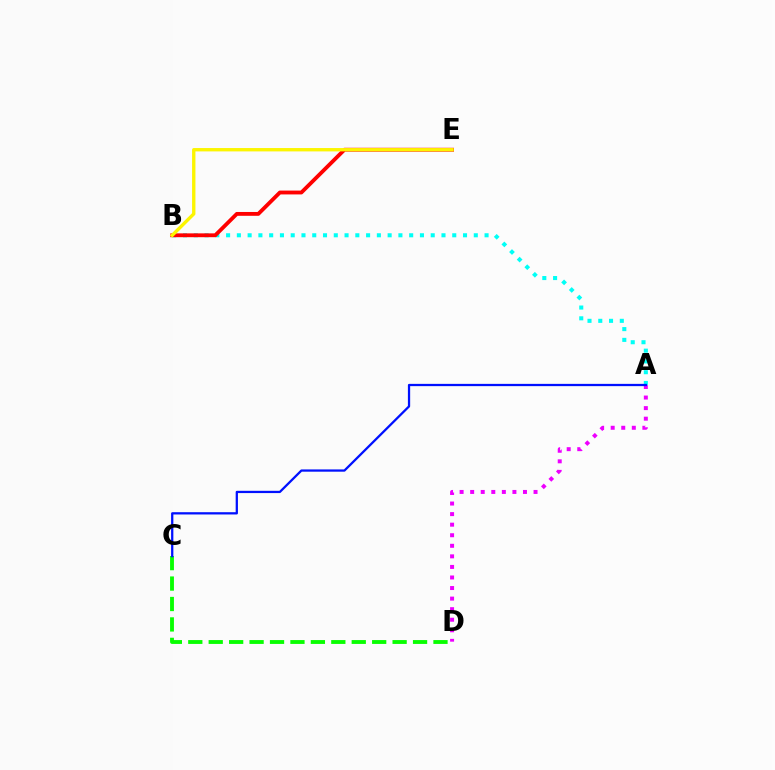{('A', 'B'): [{'color': '#00fff6', 'line_style': 'dotted', 'thickness': 2.93}], ('A', 'D'): [{'color': '#ee00ff', 'line_style': 'dotted', 'thickness': 2.87}], ('B', 'E'): [{'color': '#ff0000', 'line_style': 'solid', 'thickness': 2.77}, {'color': '#fcf500', 'line_style': 'solid', 'thickness': 2.42}], ('C', 'D'): [{'color': '#08ff00', 'line_style': 'dashed', 'thickness': 2.78}], ('A', 'C'): [{'color': '#0010ff', 'line_style': 'solid', 'thickness': 1.63}]}